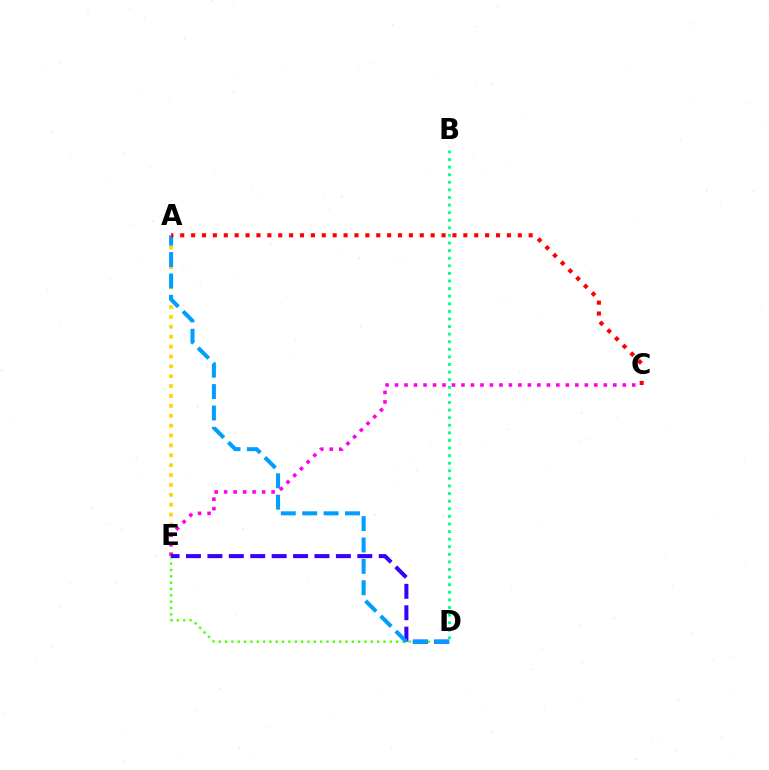{('A', 'E'): [{'color': '#ffd500', 'line_style': 'dotted', 'thickness': 2.69}], ('C', 'E'): [{'color': '#ff00ed', 'line_style': 'dotted', 'thickness': 2.58}], ('D', 'E'): [{'color': '#4fff00', 'line_style': 'dotted', 'thickness': 1.72}, {'color': '#3700ff', 'line_style': 'dashed', 'thickness': 2.91}], ('A', 'D'): [{'color': '#009eff', 'line_style': 'dashed', 'thickness': 2.91}], ('B', 'D'): [{'color': '#00ff86', 'line_style': 'dotted', 'thickness': 2.06}], ('A', 'C'): [{'color': '#ff0000', 'line_style': 'dotted', 'thickness': 2.96}]}